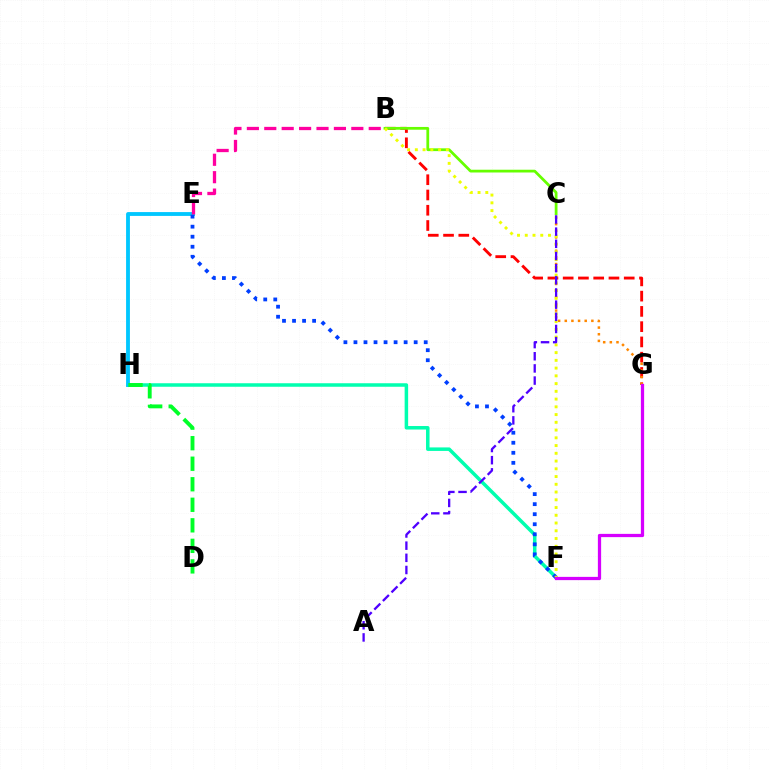{('F', 'H'): [{'color': '#00ffaf', 'line_style': 'solid', 'thickness': 2.52}], ('B', 'G'): [{'color': '#ff0000', 'line_style': 'dashed', 'thickness': 2.07}], ('B', 'C'): [{'color': '#66ff00', 'line_style': 'solid', 'thickness': 1.99}], ('C', 'G'): [{'color': '#ff8800', 'line_style': 'dotted', 'thickness': 1.81}], ('E', 'H'): [{'color': '#00c7ff', 'line_style': 'solid', 'thickness': 2.76}], ('E', 'F'): [{'color': '#003fff', 'line_style': 'dotted', 'thickness': 2.73}], ('B', 'F'): [{'color': '#eeff00', 'line_style': 'dotted', 'thickness': 2.1}], ('D', 'H'): [{'color': '#00ff27', 'line_style': 'dashed', 'thickness': 2.79}], ('B', 'E'): [{'color': '#ff00a0', 'line_style': 'dashed', 'thickness': 2.37}], ('A', 'C'): [{'color': '#4f00ff', 'line_style': 'dashed', 'thickness': 1.65}], ('F', 'G'): [{'color': '#d600ff', 'line_style': 'solid', 'thickness': 2.34}]}